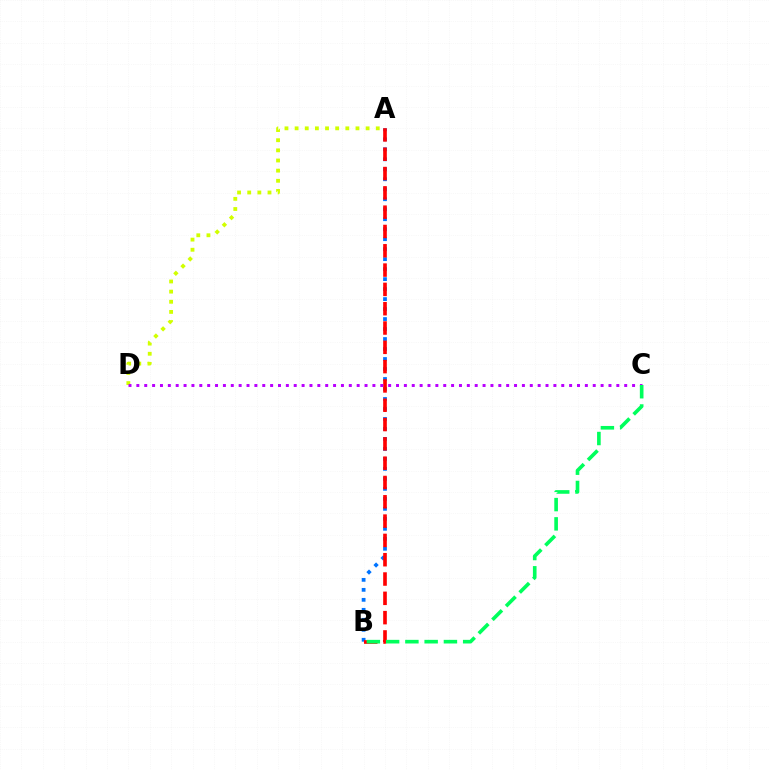{('A', 'B'): [{'color': '#0074ff', 'line_style': 'dotted', 'thickness': 2.71}, {'color': '#ff0000', 'line_style': 'dashed', 'thickness': 2.62}], ('A', 'D'): [{'color': '#d1ff00', 'line_style': 'dotted', 'thickness': 2.76}], ('C', 'D'): [{'color': '#b900ff', 'line_style': 'dotted', 'thickness': 2.14}], ('B', 'C'): [{'color': '#00ff5c', 'line_style': 'dashed', 'thickness': 2.62}]}